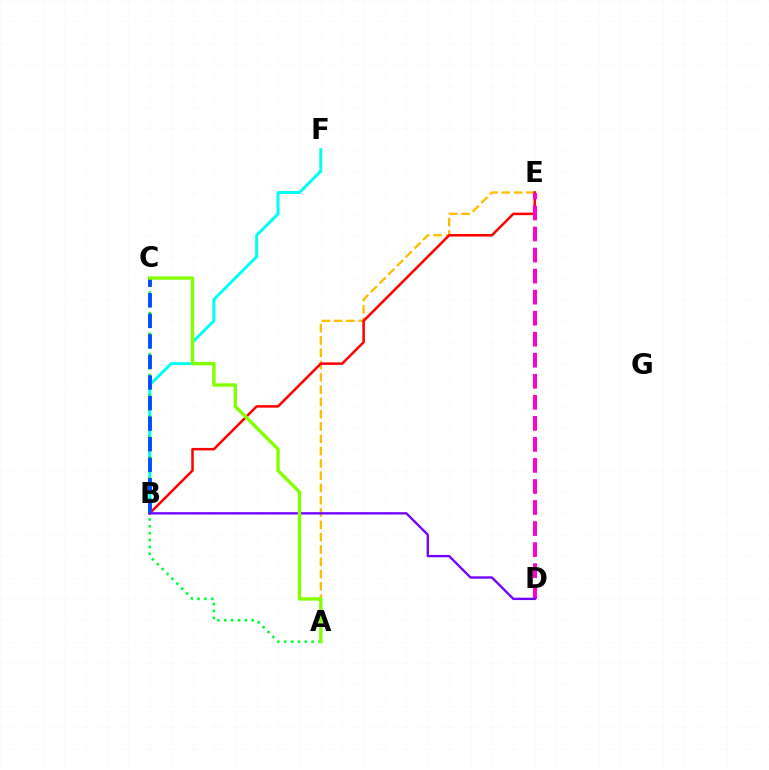{('B', 'F'): [{'color': '#00fff6', 'line_style': 'solid', 'thickness': 2.16}], ('A', 'C'): [{'color': '#00ff39', 'line_style': 'dotted', 'thickness': 1.87}, {'color': '#84ff00', 'line_style': 'solid', 'thickness': 2.44}], ('A', 'E'): [{'color': '#ffbd00', 'line_style': 'dashed', 'thickness': 1.67}], ('B', 'E'): [{'color': '#ff0000', 'line_style': 'solid', 'thickness': 1.81}], ('D', 'E'): [{'color': '#ff00cf', 'line_style': 'dashed', 'thickness': 2.86}], ('B', 'D'): [{'color': '#7200ff', 'line_style': 'solid', 'thickness': 1.68}], ('B', 'C'): [{'color': '#004bff', 'line_style': 'dashed', 'thickness': 2.79}]}